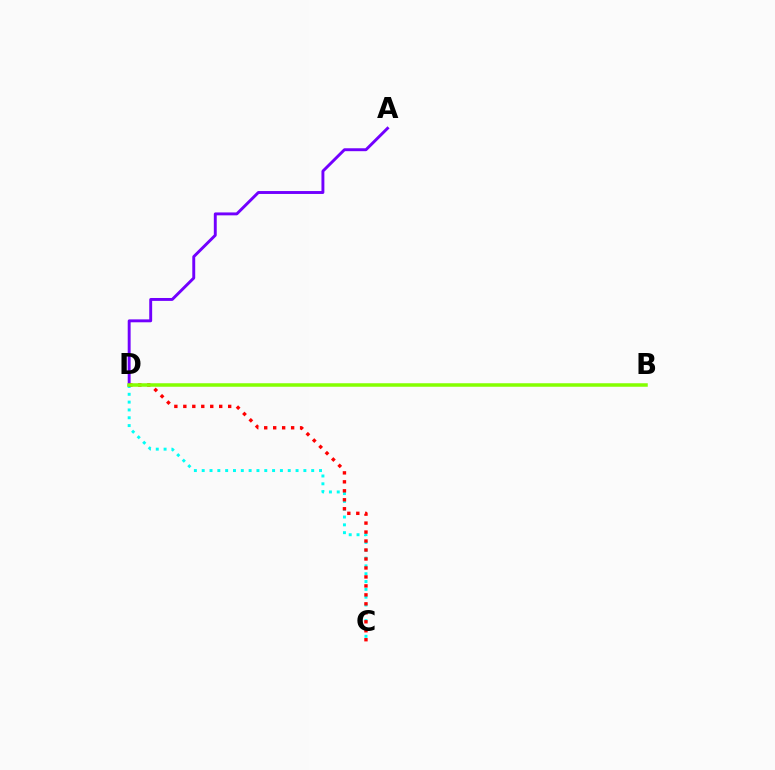{('C', 'D'): [{'color': '#00fff6', 'line_style': 'dotted', 'thickness': 2.13}, {'color': '#ff0000', 'line_style': 'dotted', 'thickness': 2.44}], ('A', 'D'): [{'color': '#7200ff', 'line_style': 'solid', 'thickness': 2.1}], ('B', 'D'): [{'color': '#84ff00', 'line_style': 'solid', 'thickness': 2.53}]}